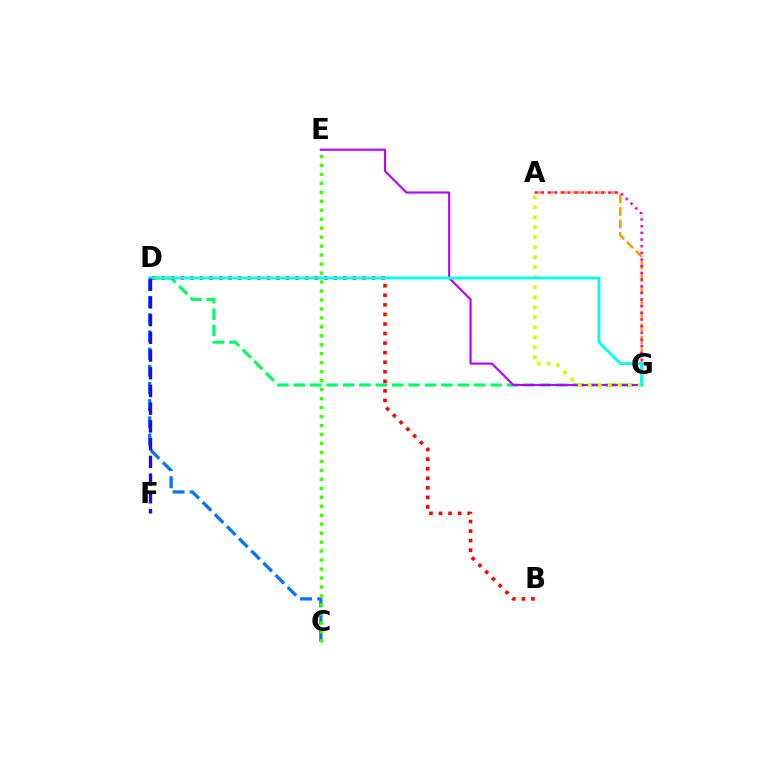{('D', 'G'): [{'color': '#00ff5c', 'line_style': 'dashed', 'thickness': 2.23}, {'color': '#00fff6', 'line_style': 'solid', 'thickness': 2.08}], ('E', 'G'): [{'color': '#b900ff', 'line_style': 'solid', 'thickness': 1.54}], ('B', 'D'): [{'color': '#ff0000', 'line_style': 'dotted', 'thickness': 2.6}], ('A', 'G'): [{'color': '#ff9400', 'line_style': 'dashed', 'thickness': 1.7}, {'color': '#ff00ac', 'line_style': 'dotted', 'thickness': 1.81}, {'color': '#d1ff00', 'line_style': 'dotted', 'thickness': 2.72}], ('C', 'D'): [{'color': '#0074ff', 'line_style': 'dashed', 'thickness': 2.33}], ('C', 'E'): [{'color': '#3dff00', 'line_style': 'dotted', 'thickness': 2.44}], ('D', 'F'): [{'color': '#2500ff', 'line_style': 'dashed', 'thickness': 2.41}]}